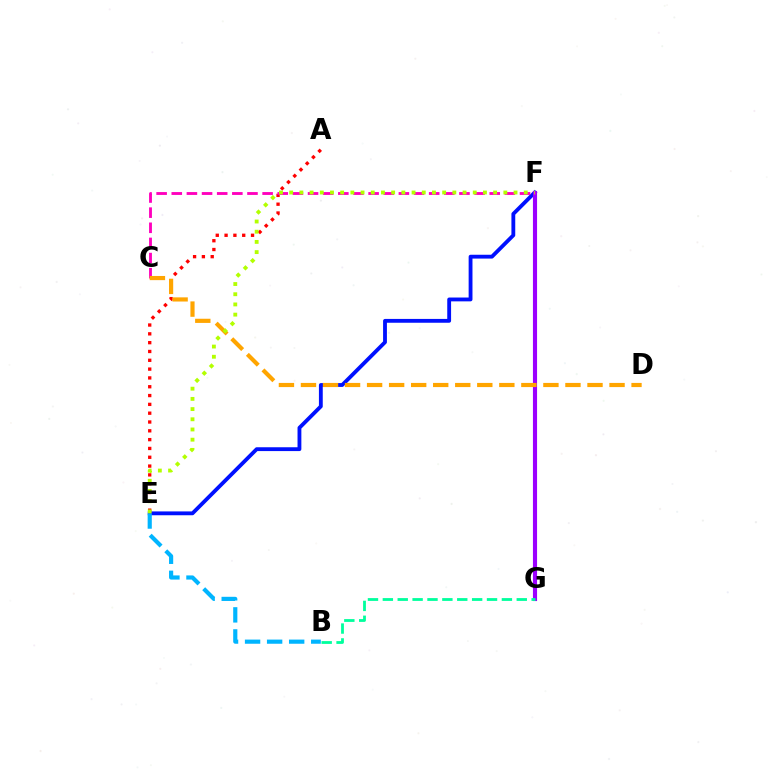{('F', 'G'): [{'color': '#08ff00', 'line_style': 'dotted', 'thickness': 2.07}, {'color': '#9b00ff', 'line_style': 'solid', 'thickness': 2.97}], ('A', 'E'): [{'color': '#ff0000', 'line_style': 'dotted', 'thickness': 2.4}], ('E', 'F'): [{'color': '#0010ff', 'line_style': 'solid', 'thickness': 2.76}, {'color': '#b3ff00', 'line_style': 'dotted', 'thickness': 2.77}], ('B', 'E'): [{'color': '#00b5ff', 'line_style': 'dashed', 'thickness': 3.0}], ('C', 'F'): [{'color': '#ff00bd', 'line_style': 'dashed', 'thickness': 2.06}], ('B', 'G'): [{'color': '#00ff9d', 'line_style': 'dashed', 'thickness': 2.02}], ('C', 'D'): [{'color': '#ffa500', 'line_style': 'dashed', 'thickness': 2.99}]}